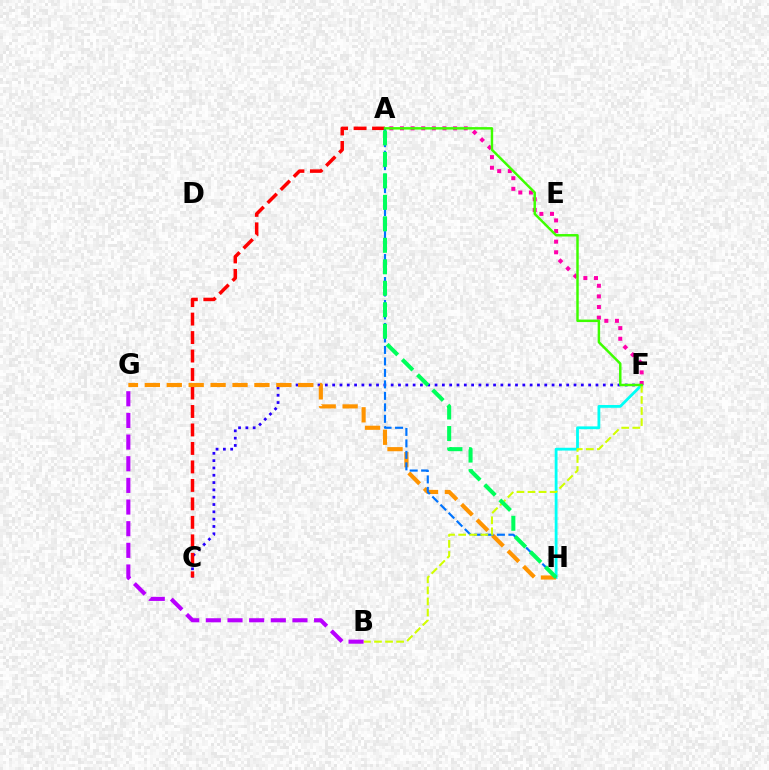{('C', 'F'): [{'color': '#2500ff', 'line_style': 'dotted', 'thickness': 1.99}], ('F', 'H'): [{'color': '#00fff6', 'line_style': 'solid', 'thickness': 2.02}], ('A', 'F'): [{'color': '#ff00ac', 'line_style': 'dotted', 'thickness': 2.89}, {'color': '#3dff00', 'line_style': 'solid', 'thickness': 1.77}], ('A', 'C'): [{'color': '#ff0000', 'line_style': 'dashed', 'thickness': 2.51}], ('G', 'H'): [{'color': '#ff9400', 'line_style': 'dashed', 'thickness': 2.98}], ('A', 'H'): [{'color': '#0074ff', 'line_style': 'dashed', 'thickness': 1.56}, {'color': '#00ff5c', 'line_style': 'dashed', 'thickness': 2.92}], ('B', 'F'): [{'color': '#d1ff00', 'line_style': 'dashed', 'thickness': 1.5}], ('B', 'G'): [{'color': '#b900ff', 'line_style': 'dashed', 'thickness': 2.94}]}